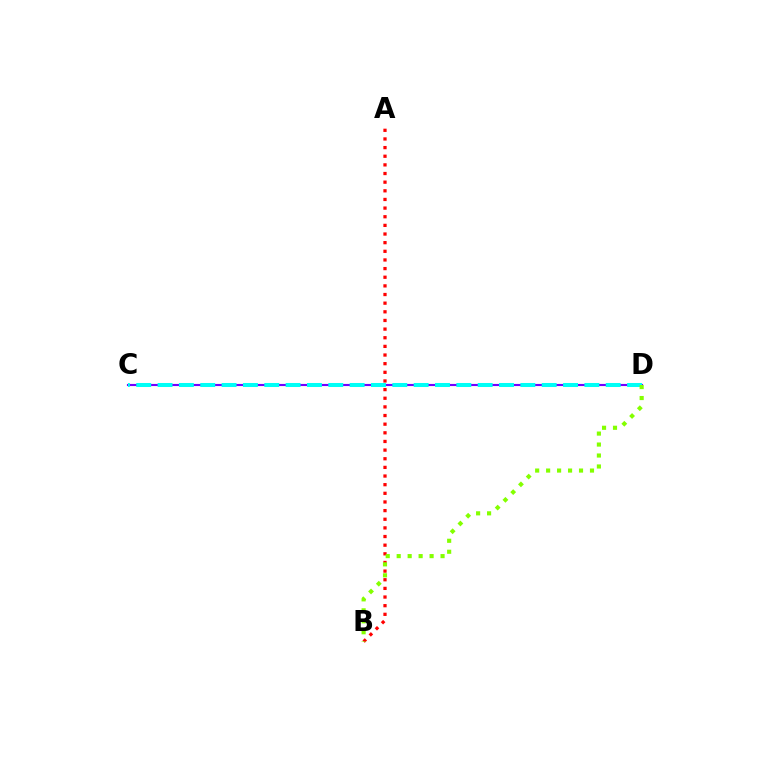{('A', 'B'): [{'color': '#ff0000', 'line_style': 'dotted', 'thickness': 2.35}], ('C', 'D'): [{'color': '#7200ff', 'line_style': 'solid', 'thickness': 1.54}, {'color': '#00fff6', 'line_style': 'dashed', 'thickness': 2.9}], ('B', 'D'): [{'color': '#84ff00', 'line_style': 'dotted', 'thickness': 2.98}]}